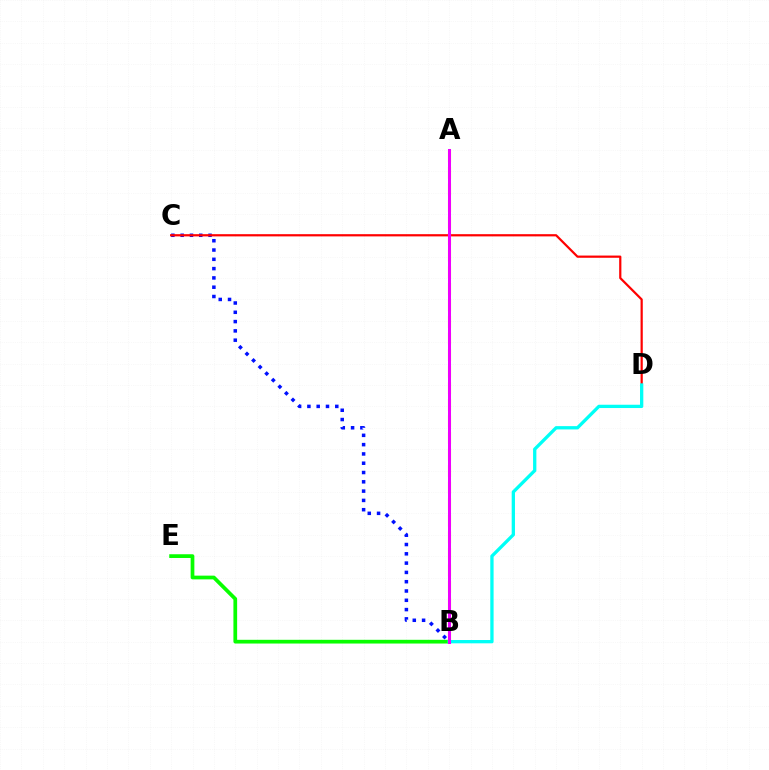{('B', 'C'): [{'color': '#0010ff', 'line_style': 'dotted', 'thickness': 2.53}], ('C', 'D'): [{'color': '#ff0000', 'line_style': 'solid', 'thickness': 1.59}], ('A', 'B'): [{'color': '#fcf500', 'line_style': 'dashed', 'thickness': 2.25}, {'color': '#ee00ff', 'line_style': 'solid', 'thickness': 2.16}], ('B', 'E'): [{'color': '#08ff00', 'line_style': 'solid', 'thickness': 2.68}], ('B', 'D'): [{'color': '#00fff6', 'line_style': 'solid', 'thickness': 2.38}]}